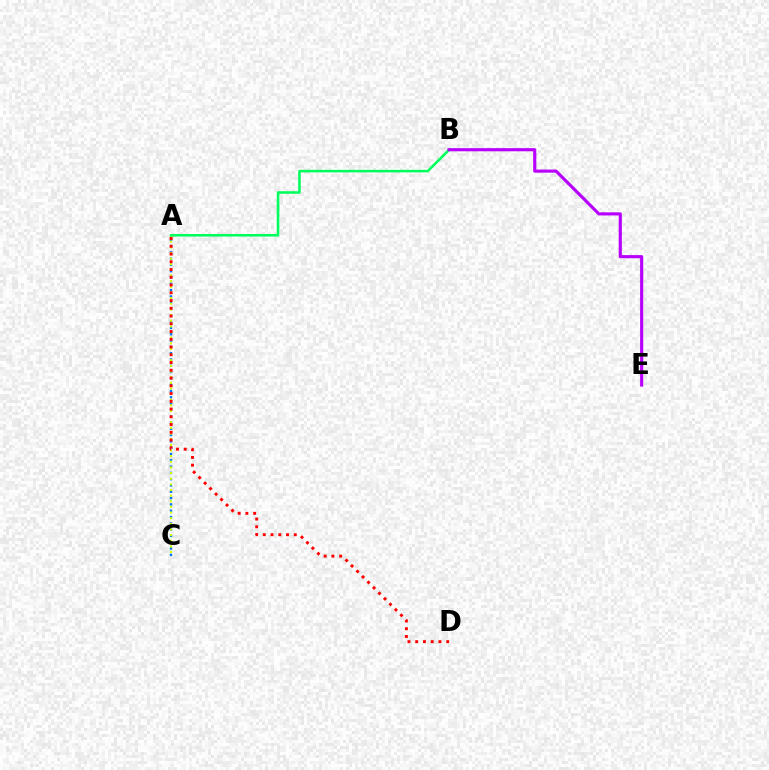{('A', 'C'): [{'color': '#0074ff', 'line_style': 'dotted', 'thickness': 1.71}, {'color': '#d1ff00', 'line_style': 'dotted', 'thickness': 1.53}], ('A', 'B'): [{'color': '#00ff5c', 'line_style': 'solid', 'thickness': 1.84}], ('B', 'E'): [{'color': '#b900ff', 'line_style': 'solid', 'thickness': 2.26}], ('A', 'D'): [{'color': '#ff0000', 'line_style': 'dotted', 'thickness': 2.11}]}